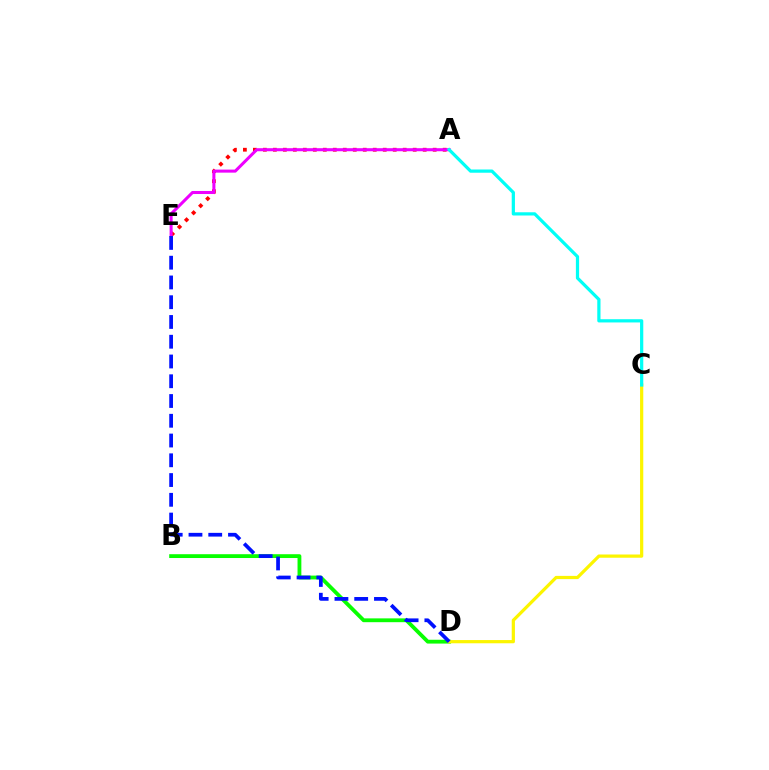{('A', 'E'): [{'color': '#ff0000', 'line_style': 'dotted', 'thickness': 2.71}, {'color': '#ee00ff', 'line_style': 'solid', 'thickness': 2.19}], ('B', 'D'): [{'color': '#08ff00', 'line_style': 'solid', 'thickness': 2.75}], ('C', 'D'): [{'color': '#fcf500', 'line_style': 'solid', 'thickness': 2.32}], ('D', 'E'): [{'color': '#0010ff', 'line_style': 'dashed', 'thickness': 2.68}], ('A', 'C'): [{'color': '#00fff6', 'line_style': 'solid', 'thickness': 2.32}]}